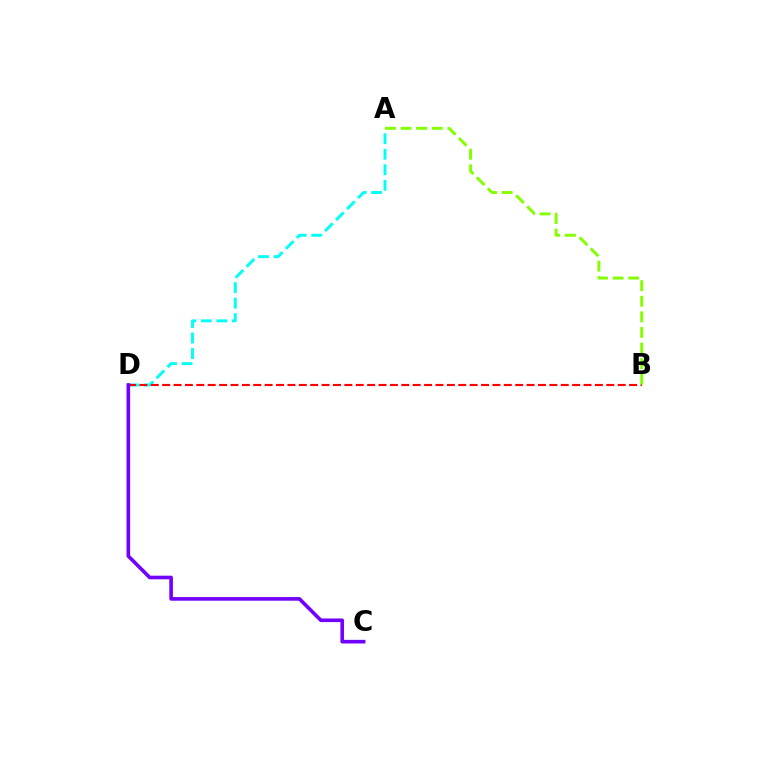{('A', 'D'): [{'color': '#00fff6', 'line_style': 'dashed', 'thickness': 2.11}], ('B', 'D'): [{'color': '#ff0000', 'line_style': 'dashed', 'thickness': 1.55}], ('A', 'B'): [{'color': '#84ff00', 'line_style': 'dashed', 'thickness': 2.12}], ('C', 'D'): [{'color': '#7200ff', 'line_style': 'solid', 'thickness': 2.61}]}